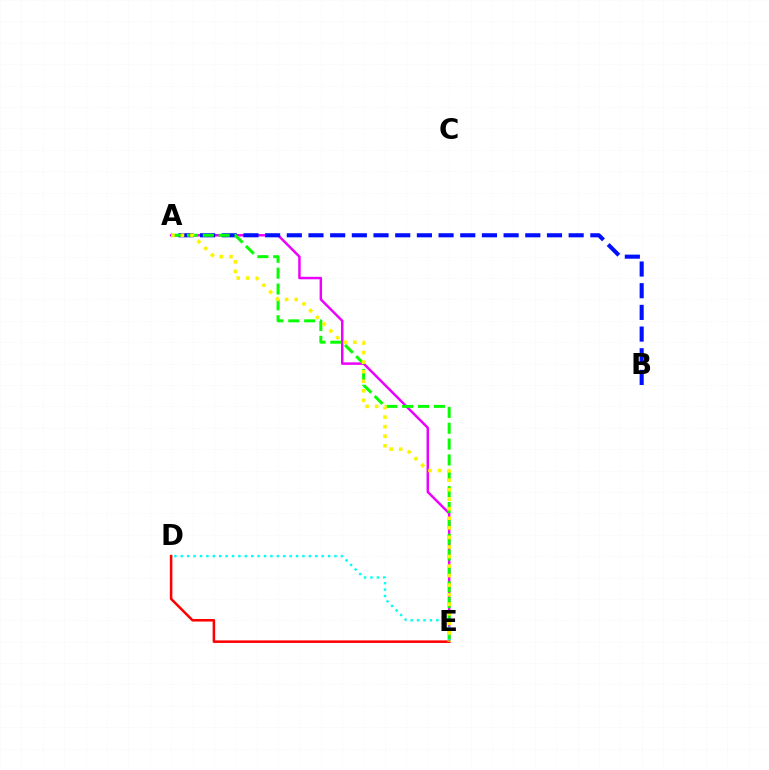{('A', 'E'): [{'color': '#ee00ff', 'line_style': 'solid', 'thickness': 1.78}, {'color': '#08ff00', 'line_style': 'dashed', 'thickness': 2.15}, {'color': '#fcf500', 'line_style': 'dotted', 'thickness': 2.59}], ('A', 'B'): [{'color': '#0010ff', 'line_style': 'dashed', 'thickness': 2.95}], ('D', 'E'): [{'color': '#00fff6', 'line_style': 'dotted', 'thickness': 1.74}, {'color': '#ff0000', 'line_style': 'solid', 'thickness': 1.83}]}